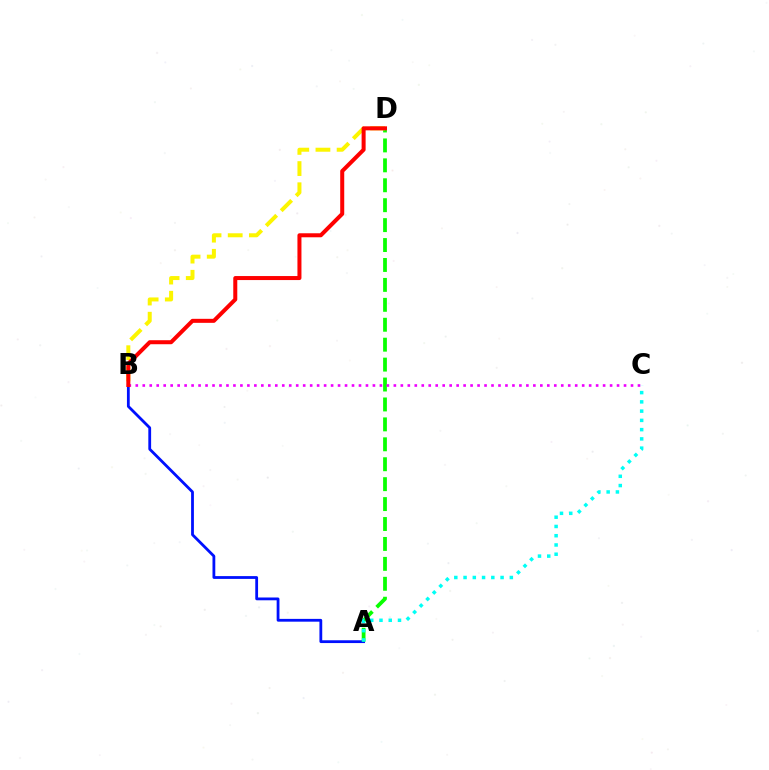{('A', 'B'): [{'color': '#0010ff', 'line_style': 'solid', 'thickness': 2.01}], ('A', 'D'): [{'color': '#08ff00', 'line_style': 'dashed', 'thickness': 2.71}], ('B', 'C'): [{'color': '#ee00ff', 'line_style': 'dotted', 'thickness': 1.9}], ('B', 'D'): [{'color': '#fcf500', 'line_style': 'dashed', 'thickness': 2.88}, {'color': '#ff0000', 'line_style': 'solid', 'thickness': 2.89}], ('A', 'C'): [{'color': '#00fff6', 'line_style': 'dotted', 'thickness': 2.51}]}